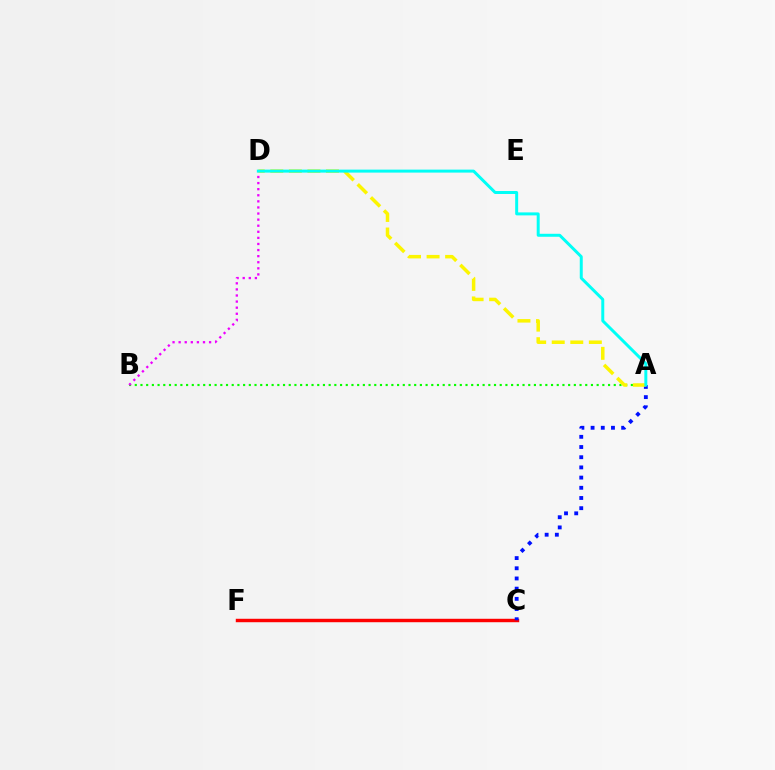{('A', 'B'): [{'color': '#08ff00', 'line_style': 'dotted', 'thickness': 1.55}], ('C', 'F'): [{'color': '#ff0000', 'line_style': 'solid', 'thickness': 2.47}], ('A', 'C'): [{'color': '#0010ff', 'line_style': 'dotted', 'thickness': 2.77}], ('B', 'D'): [{'color': '#ee00ff', 'line_style': 'dotted', 'thickness': 1.65}], ('A', 'D'): [{'color': '#fcf500', 'line_style': 'dashed', 'thickness': 2.52}, {'color': '#00fff6', 'line_style': 'solid', 'thickness': 2.14}]}